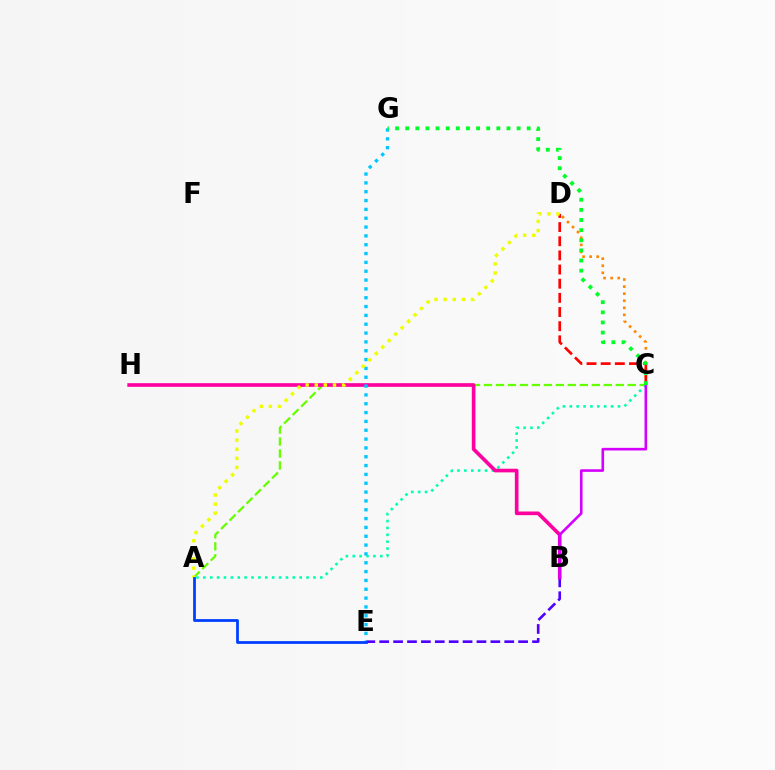{('A', 'C'): [{'color': '#66ff00', 'line_style': 'dashed', 'thickness': 1.63}, {'color': '#00ffaf', 'line_style': 'dotted', 'thickness': 1.87}], ('C', 'D'): [{'color': '#ff8800', 'line_style': 'dotted', 'thickness': 1.92}, {'color': '#ff0000', 'line_style': 'dashed', 'thickness': 1.92}], ('B', 'E'): [{'color': '#4f00ff', 'line_style': 'dashed', 'thickness': 1.89}], ('B', 'H'): [{'color': '#ff00a0', 'line_style': 'solid', 'thickness': 2.63}], ('E', 'G'): [{'color': '#00c7ff', 'line_style': 'dotted', 'thickness': 2.4}], ('B', 'C'): [{'color': '#d600ff', 'line_style': 'solid', 'thickness': 1.89}], ('A', 'D'): [{'color': '#eeff00', 'line_style': 'dotted', 'thickness': 2.48}], ('C', 'G'): [{'color': '#00ff27', 'line_style': 'dotted', 'thickness': 2.75}], ('A', 'E'): [{'color': '#003fff', 'line_style': 'solid', 'thickness': 2.0}]}